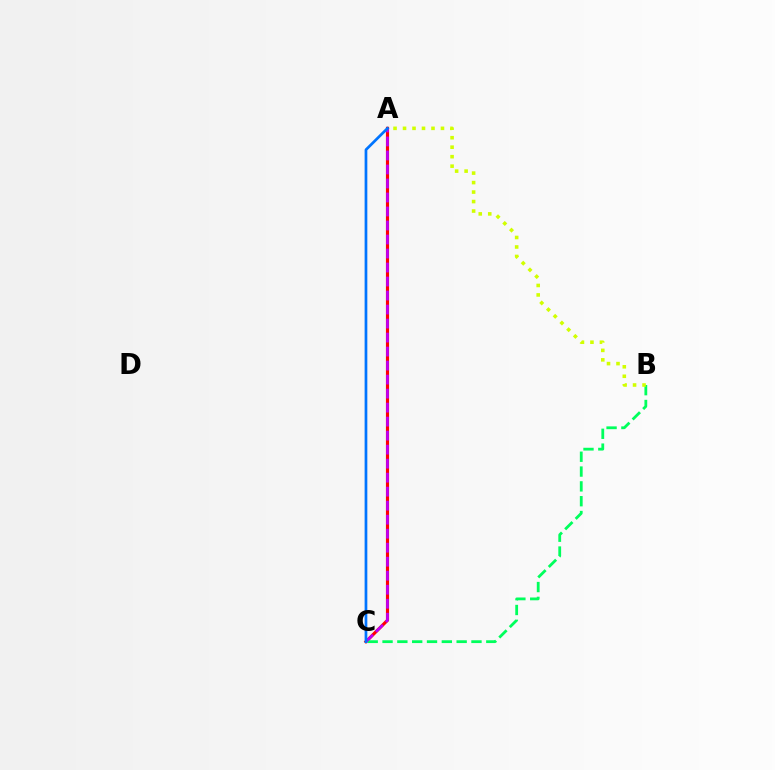{('A', 'C'): [{'color': '#ff0000', 'line_style': 'solid', 'thickness': 2.26}, {'color': '#b900ff', 'line_style': 'dashed', 'thickness': 1.9}, {'color': '#0074ff', 'line_style': 'solid', 'thickness': 1.95}], ('B', 'C'): [{'color': '#00ff5c', 'line_style': 'dashed', 'thickness': 2.01}], ('A', 'B'): [{'color': '#d1ff00', 'line_style': 'dotted', 'thickness': 2.58}]}